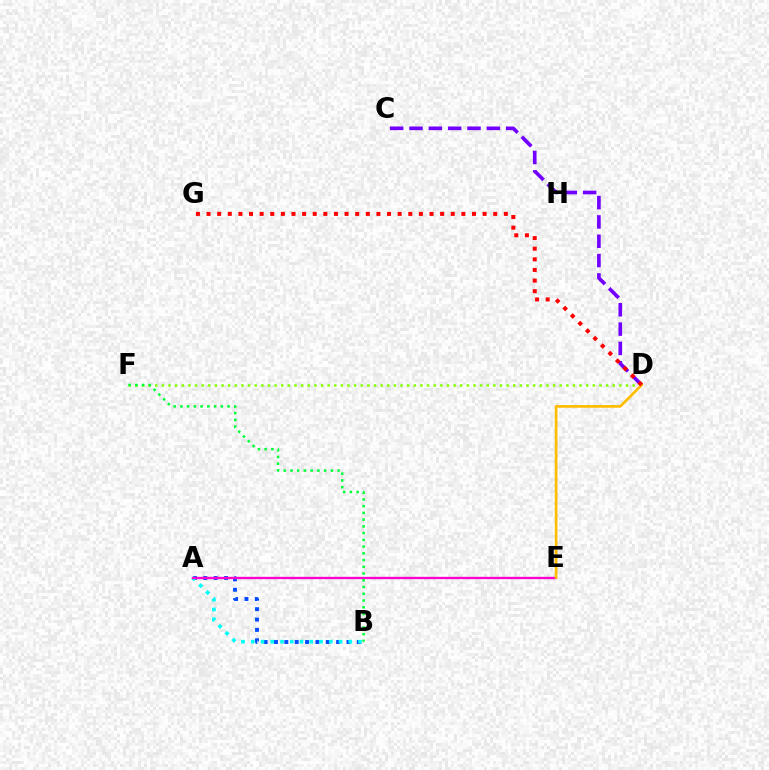{('C', 'D'): [{'color': '#7200ff', 'line_style': 'dashed', 'thickness': 2.63}], ('A', 'B'): [{'color': '#004bff', 'line_style': 'dotted', 'thickness': 2.81}, {'color': '#00fff6', 'line_style': 'dotted', 'thickness': 2.65}], ('A', 'E'): [{'color': '#ff00cf', 'line_style': 'solid', 'thickness': 1.69}], ('D', 'F'): [{'color': '#84ff00', 'line_style': 'dotted', 'thickness': 1.8}], ('D', 'E'): [{'color': '#ffbd00', 'line_style': 'solid', 'thickness': 1.93}], ('D', 'G'): [{'color': '#ff0000', 'line_style': 'dotted', 'thickness': 2.88}], ('B', 'F'): [{'color': '#00ff39', 'line_style': 'dotted', 'thickness': 1.83}]}